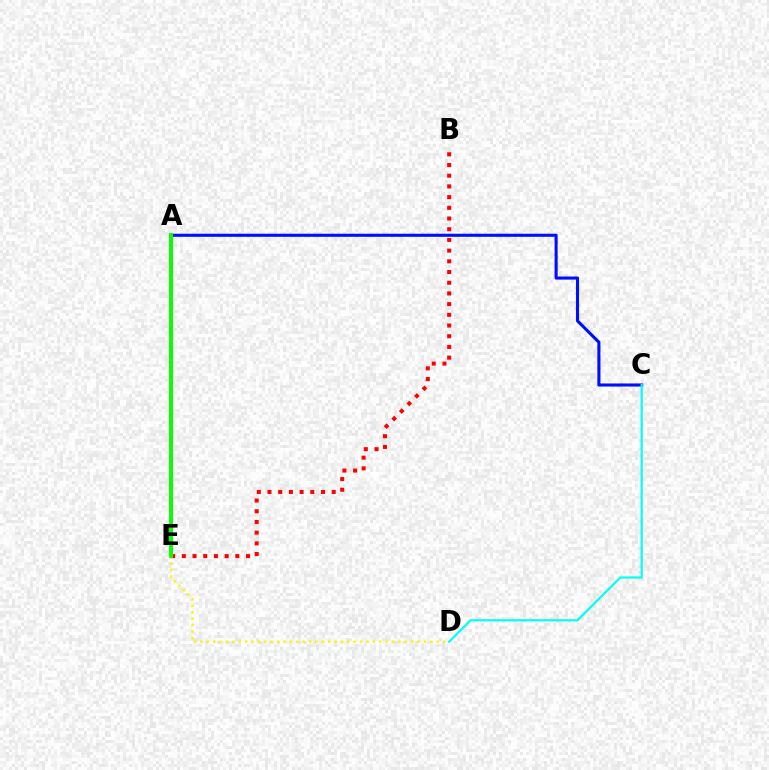{('A', 'C'): [{'color': '#0010ff', 'line_style': 'solid', 'thickness': 2.22}], ('A', 'E'): [{'color': '#ee00ff', 'line_style': 'dashed', 'thickness': 2.96}, {'color': '#08ff00', 'line_style': 'solid', 'thickness': 2.84}], ('D', 'E'): [{'color': '#fcf500', 'line_style': 'dotted', 'thickness': 1.74}], ('B', 'E'): [{'color': '#ff0000', 'line_style': 'dotted', 'thickness': 2.91}], ('C', 'D'): [{'color': '#00fff6', 'line_style': 'solid', 'thickness': 1.58}]}